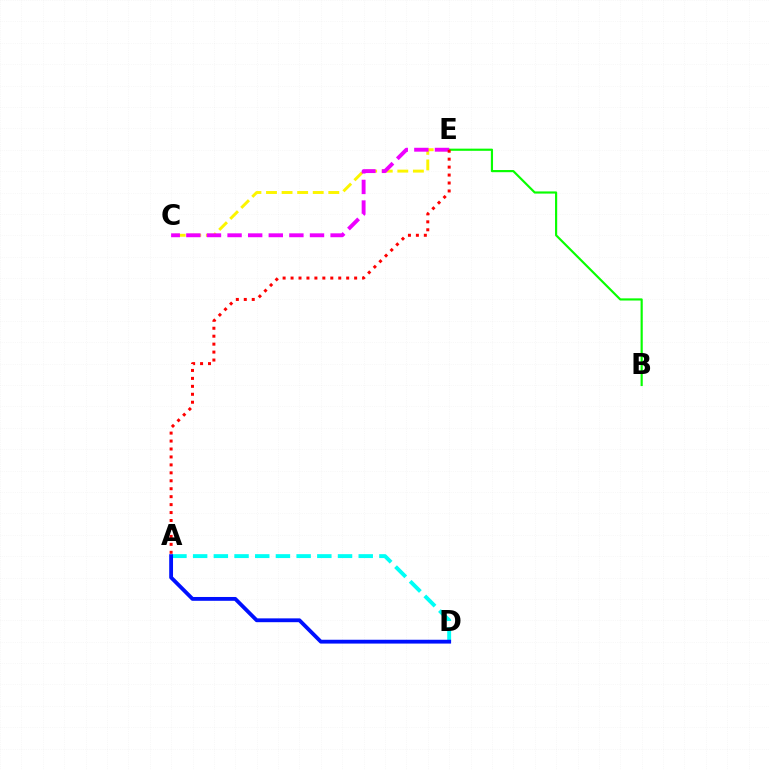{('C', 'E'): [{'color': '#fcf500', 'line_style': 'dashed', 'thickness': 2.12}, {'color': '#ee00ff', 'line_style': 'dashed', 'thickness': 2.8}], ('B', 'E'): [{'color': '#08ff00', 'line_style': 'solid', 'thickness': 1.56}], ('A', 'D'): [{'color': '#00fff6', 'line_style': 'dashed', 'thickness': 2.81}, {'color': '#0010ff', 'line_style': 'solid', 'thickness': 2.75}], ('A', 'E'): [{'color': '#ff0000', 'line_style': 'dotted', 'thickness': 2.16}]}